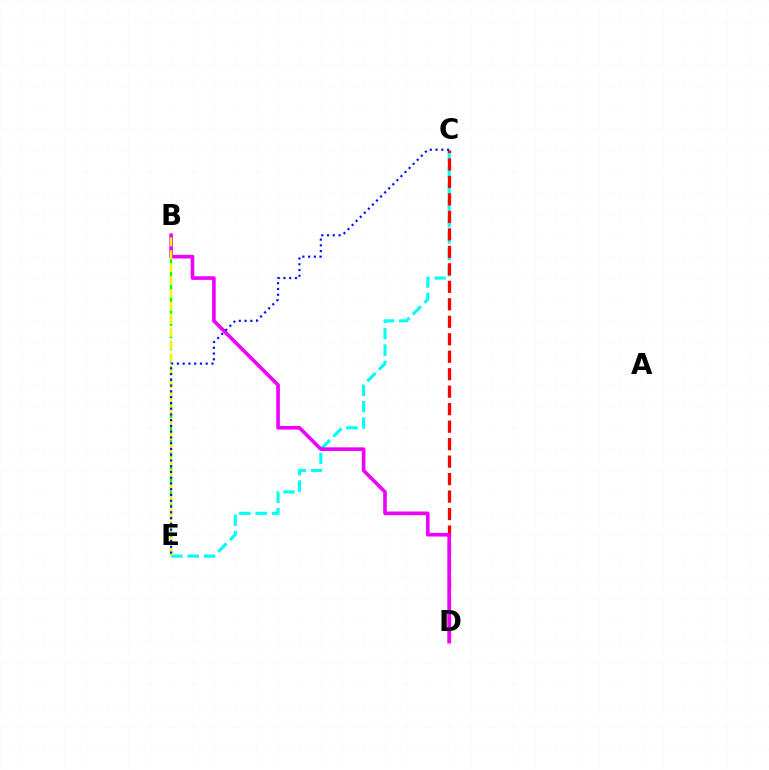{('B', 'E'): [{'color': '#08ff00', 'line_style': 'dashed', 'thickness': 1.64}, {'color': '#fcf500', 'line_style': 'dashed', 'thickness': 1.75}], ('C', 'E'): [{'color': '#00fff6', 'line_style': 'dashed', 'thickness': 2.22}, {'color': '#0010ff', 'line_style': 'dotted', 'thickness': 1.56}], ('C', 'D'): [{'color': '#ff0000', 'line_style': 'dashed', 'thickness': 2.37}], ('B', 'D'): [{'color': '#ee00ff', 'line_style': 'solid', 'thickness': 2.61}]}